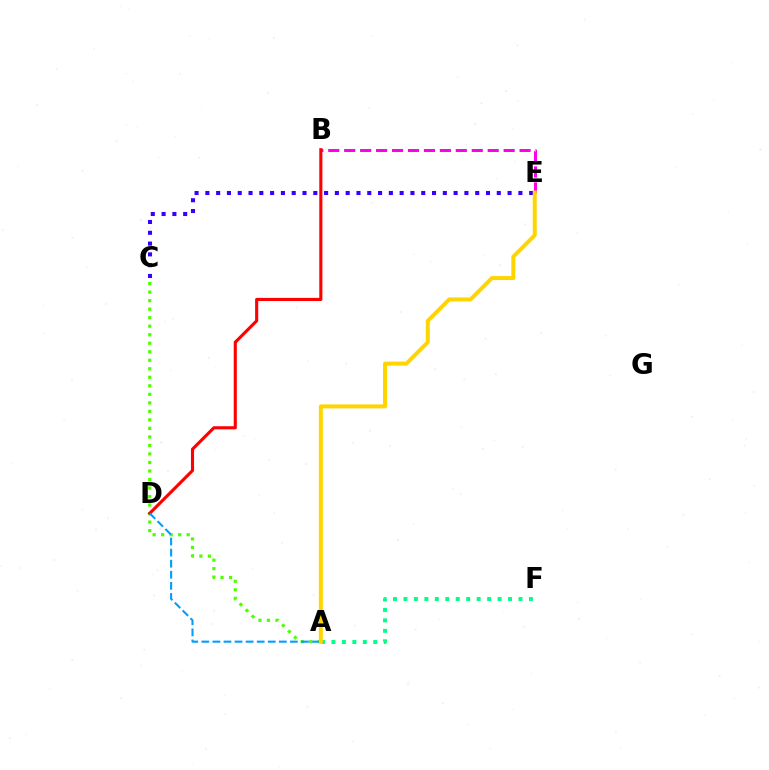{('B', 'E'): [{'color': '#ff00ed', 'line_style': 'dashed', 'thickness': 2.17}], ('A', 'C'): [{'color': '#4fff00', 'line_style': 'dotted', 'thickness': 2.31}], ('B', 'D'): [{'color': '#ff0000', 'line_style': 'solid', 'thickness': 2.24}], ('A', 'F'): [{'color': '#00ff86', 'line_style': 'dotted', 'thickness': 2.84}], ('A', 'D'): [{'color': '#009eff', 'line_style': 'dashed', 'thickness': 1.5}], ('C', 'E'): [{'color': '#3700ff', 'line_style': 'dotted', 'thickness': 2.93}], ('A', 'E'): [{'color': '#ffd500', 'line_style': 'solid', 'thickness': 2.88}]}